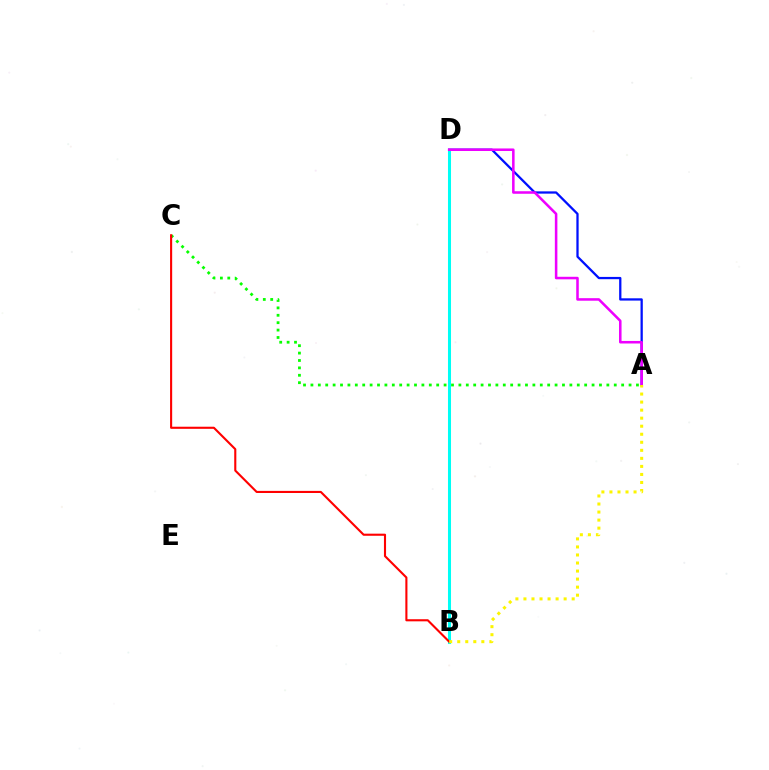{('A', 'D'): [{'color': '#0010ff', 'line_style': 'solid', 'thickness': 1.64}, {'color': '#ee00ff', 'line_style': 'solid', 'thickness': 1.83}], ('A', 'C'): [{'color': '#08ff00', 'line_style': 'dotted', 'thickness': 2.01}], ('B', 'D'): [{'color': '#00fff6', 'line_style': 'solid', 'thickness': 2.18}], ('B', 'C'): [{'color': '#ff0000', 'line_style': 'solid', 'thickness': 1.52}], ('A', 'B'): [{'color': '#fcf500', 'line_style': 'dotted', 'thickness': 2.18}]}